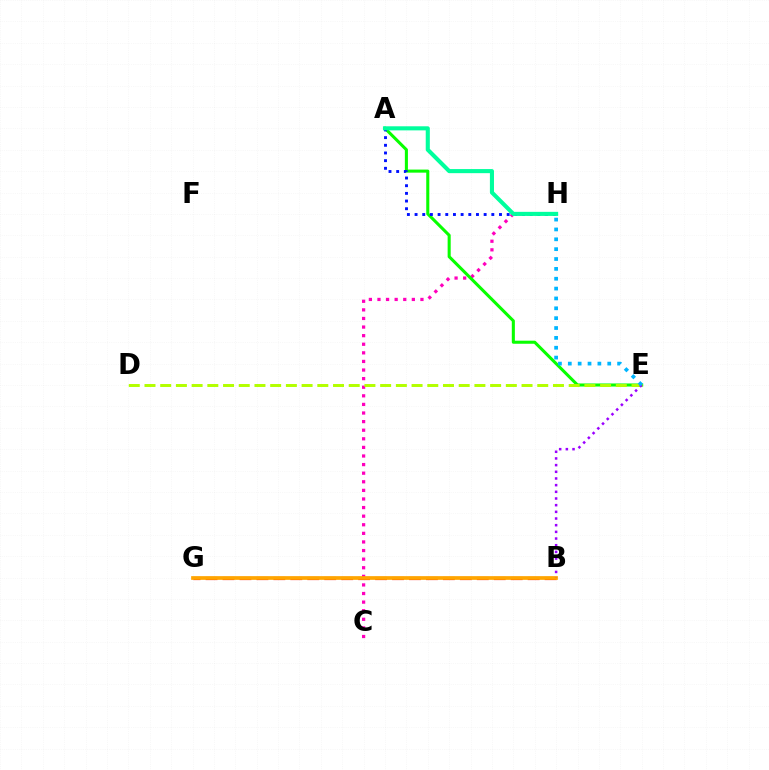{('C', 'H'): [{'color': '#ff00bd', 'line_style': 'dotted', 'thickness': 2.34}], ('A', 'E'): [{'color': '#08ff00', 'line_style': 'solid', 'thickness': 2.21}], ('B', 'G'): [{'color': '#ff0000', 'line_style': 'dashed', 'thickness': 2.3}, {'color': '#ffa500', 'line_style': 'solid', 'thickness': 2.67}], ('D', 'E'): [{'color': '#b3ff00', 'line_style': 'dashed', 'thickness': 2.13}], ('A', 'H'): [{'color': '#0010ff', 'line_style': 'dotted', 'thickness': 2.09}, {'color': '#00ff9d', 'line_style': 'solid', 'thickness': 2.94}], ('B', 'E'): [{'color': '#9b00ff', 'line_style': 'dotted', 'thickness': 1.81}], ('E', 'H'): [{'color': '#00b5ff', 'line_style': 'dotted', 'thickness': 2.68}]}